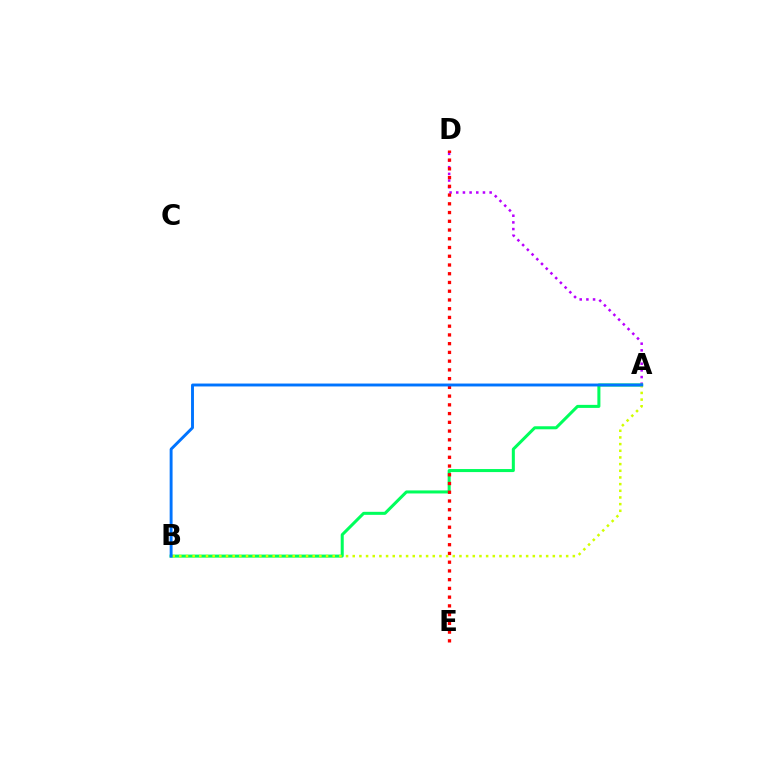{('A', 'D'): [{'color': '#b900ff', 'line_style': 'dotted', 'thickness': 1.81}], ('A', 'B'): [{'color': '#00ff5c', 'line_style': 'solid', 'thickness': 2.18}, {'color': '#d1ff00', 'line_style': 'dotted', 'thickness': 1.81}, {'color': '#0074ff', 'line_style': 'solid', 'thickness': 2.09}], ('D', 'E'): [{'color': '#ff0000', 'line_style': 'dotted', 'thickness': 2.37}]}